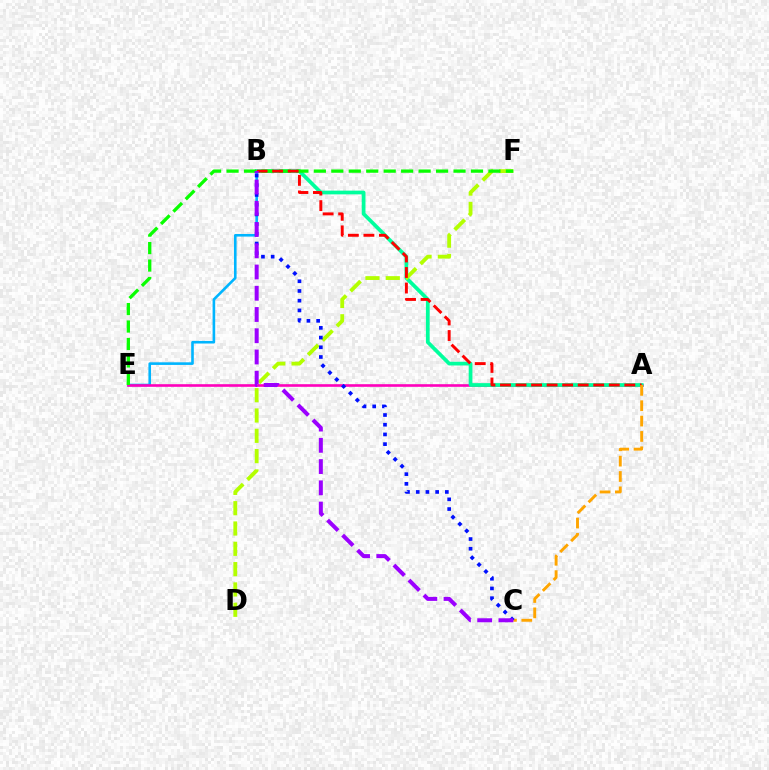{('B', 'E'): [{'color': '#00b5ff', 'line_style': 'solid', 'thickness': 1.88}], ('A', 'E'): [{'color': '#ff00bd', 'line_style': 'solid', 'thickness': 1.89}], ('A', 'B'): [{'color': '#00ff9d', 'line_style': 'solid', 'thickness': 2.68}, {'color': '#ff0000', 'line_style': 'dashed', 'thickness': 2.11}], ('D', 'F'): [{'color': '#b3ff00', 'line_style': 'dashed', 'thickness': 2.76}], ('E', 'F'): [{'color': '#08ff00', 'line_style': 'dashed', 'thickness': 2.37}], ('A', 'C'): [{'color': '#ffa500', 'line_style': 'dashed', 'thickness': 2.09}], ('B', 'C'): [{'color': '#0010ff', 'line_style': 'dotted', 'thickness': 2.64}, {'color': '#9b00ff', 'line_style': 'dashed', 'thickness': 2.89}]}